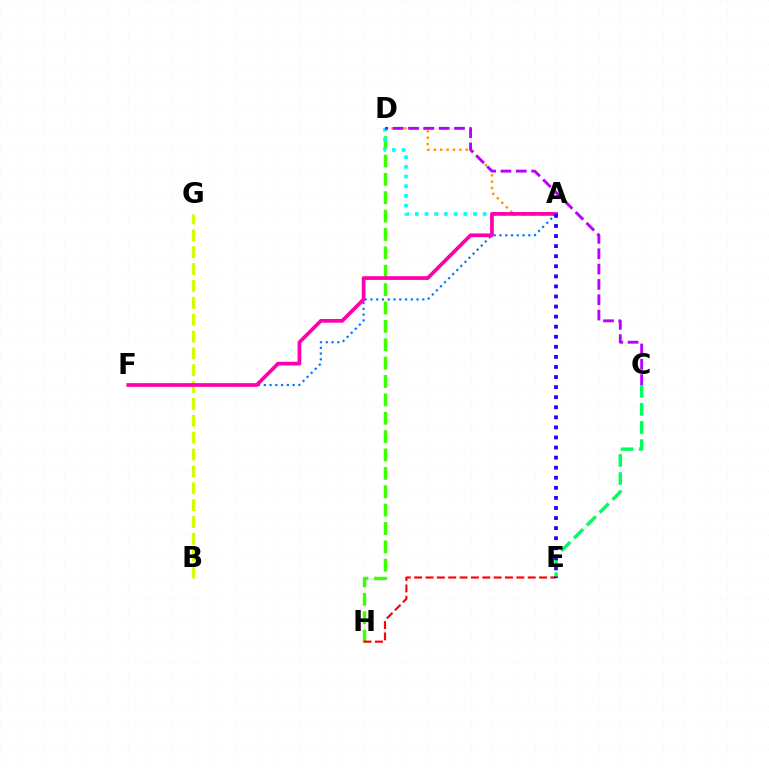{('A', 'D'): [{'color': '#ff9400', 'line_style': 'dotted', 'thickness': 1.73}, {'color': '#00fff6', 'line_style': 'dotted', 'thickness': 2.63}], ('D', 'H'): [{'color': '#3dff00', 'line_style': 'dashed', 'thickness': 2.5}], ('A', 'F'): [{'color': '#0074ff', 'line_style': 'dotted', 'thickness': 1.57}, {'color': '#ff00ac', 'line_style': 'solid', 'thickness': 2.67}], ('B', 'G'): [{'color': '#d1ff00', 'line_style': 'dashed', 'thickness': 2.29}], ('C', 'D'): [{'color': '#b900ff', 'line_style': 'dashed', 'thickness': 2.08}], ('C', 'E'): [{'color': '#00ff5c', 'line_style': 'dashed', 'thickness': 2.46}], ('E', 'H'): [{'color': '#ff0000', 'line_style': 'dashed', 'thickness': 1.54}], ('A', 'E'): [{'color': '#2500ff', 'line_style': 'dotted', 'thickness': 2.74}]}